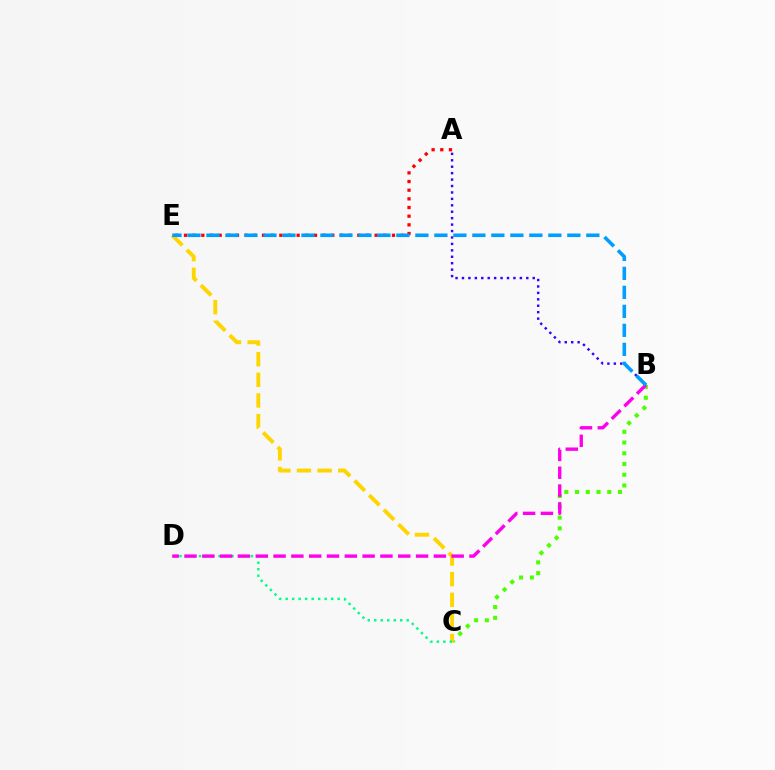{('B', 'C'): [{'color': '#4fff00', 'line_style': 'dotted', 'thickness': 2.92}], ('C', 'E'): [{'color': '#ffd500', 'line_style': 'dashed', 'thickness': 2.8}], ('A', 'E'): [{'color': '#ff0000', 'line_style': 'dotted', 'thickness': 2.35}], ('A', 'B'): [{'color': '#3700ff', 'line_style': 'dotted', 'thickness': 1.75}], ('C', 'D'): [{'color': '#00ff86', 'line_style': 'dotted', 'thickness': 1.76}], ('B', 'D'): [{'color': '#ff00ed', 'line_style': 'dashed', 'thickness': 2.42}], ('B', 'E'): [{'color': '#009eff', 'line_style': 'dashed', 'thickness': 2.58}]}